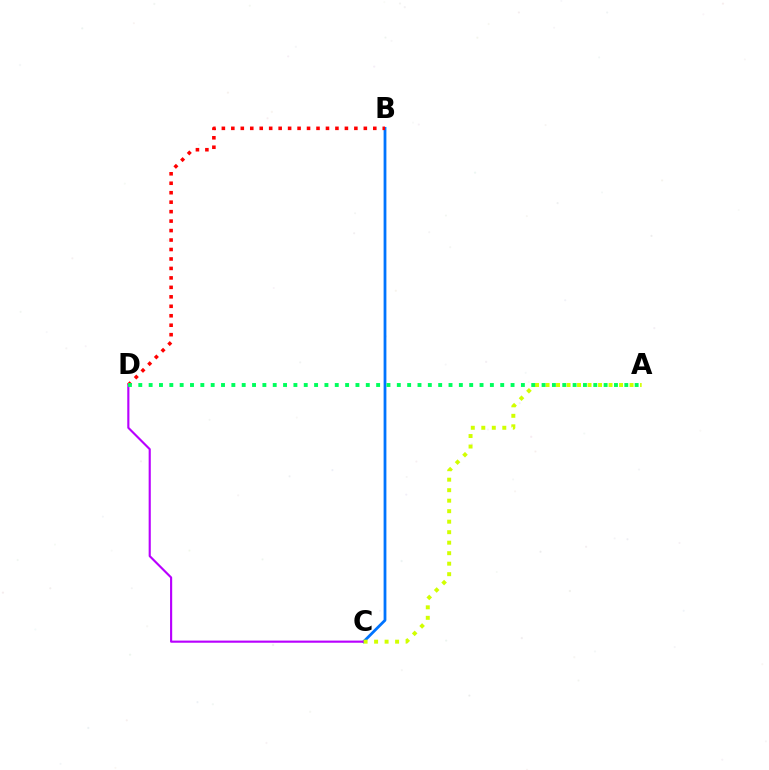{('B', 'C'): [{'color': '#0074ff', 'line_style': 'solid', 'thickness': 2.01}], ('C', 'D'): [{'color': '#b900ff', 'line_style': 'solid', 'thickness': 1.54}], ('B', 'D'): [{'color': '#ff0000', 'line_style': 'dotted', 'thickness': 2.57}], ('A', 'C'): [{'color': '#d1ff00', 'line_style': 'dotted', 'thickness': 2.85}], ('A', 'D'): [{'color': '#00ff5c', 'line_style': 'dotted', 'thickness': 2.81}]}